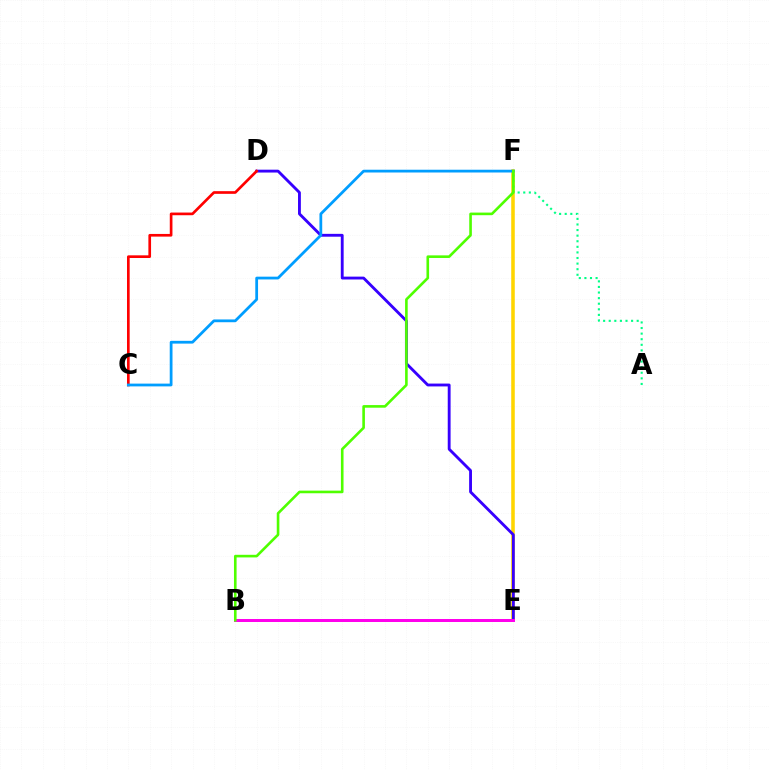{('E', 'F'): [{'color': '#ffd500', 'line_style': 'solid', 'thickness': 2.56}], ('D', 'E'): [{'color': '#3700ff', 'line_style': 'solid', 'thickness': 2.05}], ('C', 'D'): [{'color': '#ff0000', 'line_style': 'solid', 'thickness': 1.93}], ('C', 'F'): [{'color': '#009eff', 'line_style': 'solid', 'thickness': 2.0}], ('B', 'E'): [{'color': '#ff00ed', 'line_style': 'solid', 'thickness': 2.16}], ('A', 'F'): [{'color': '#00ff86', 'line_style': 'dotted', 'thickness': 1.52}], ('B', 'F'): [{'color': '#4fff00', 'line_style': 'solid', 'thickness': 1.88}]}